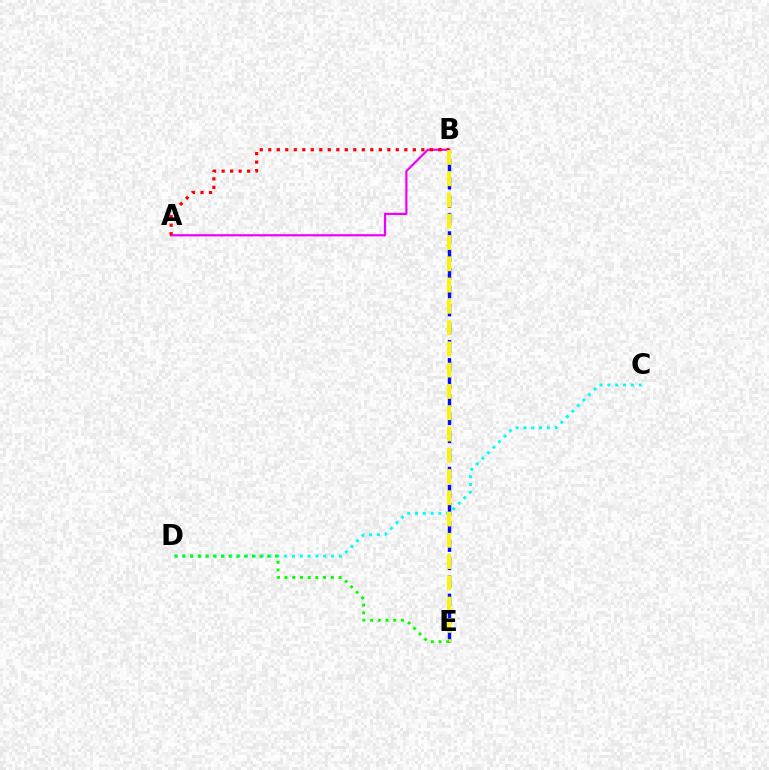{('A', 'B'): [{'color': '#ee00ff', 'line_style': 'solid', 'thickness': 1.59}, {'color': '#ff0000', 'line_style': 'dotted', 'thickness': 2.31}], ('C', 'D'): [{'color': '#00fff6', 'line_style': 'dotted', 'thickness': 2.12}], ('B', 'E'): [{'color': '#0010ff', 'line_style': 'dashed', 'thickness': 2.46}, {'color': '#fcf500', 'line_style': 'dashed', 'thickness': 2.89}], ('D', 'E'): [{'color': '#08ff00', 'line_style': 'dotted', 'thickness': 2.1}]}